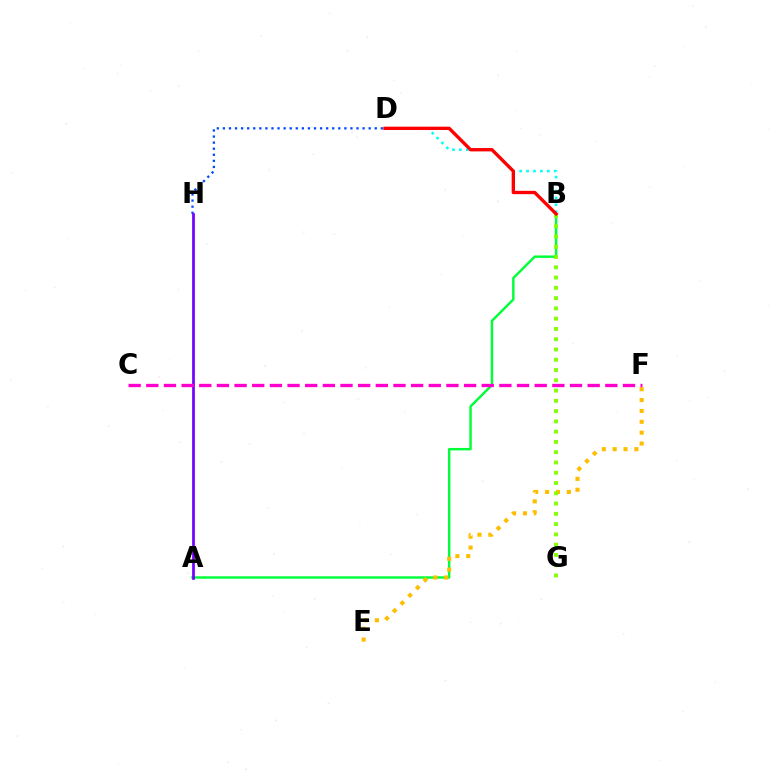{('A', 'B'): [{'color': '#00ff39', 'line_style': 'solid', 'thickness': 1.75}], ('D', 'H'): [{'color': '#004bff', 'line_style': 'dotted', 'thickness': 1.65}], ('B', 'D'): [{'color': '#00fff6', 'line_style': 'dotted', 'thickness': 1.88}, {'color': '#ff0000', 'line_style': 'solid', 'thickness': 2.41}], ('E', 'F'): [{'color': '#ffbd00', 'line_style': 'dotted', 'thickness': 2.95}], ('A', 'H'): [{'color': '#7200ff', 'line_style': 'solid', 'thickness': 1.96}], ('B', 'G'): [{'color': '#84ff00', 'line_style': 'dotted', 'thickness': 2.79}], ('C', 'F'): [{'color': '#ff00cf', 'line_style': 'dashed', 'thickness': 2.4}]}